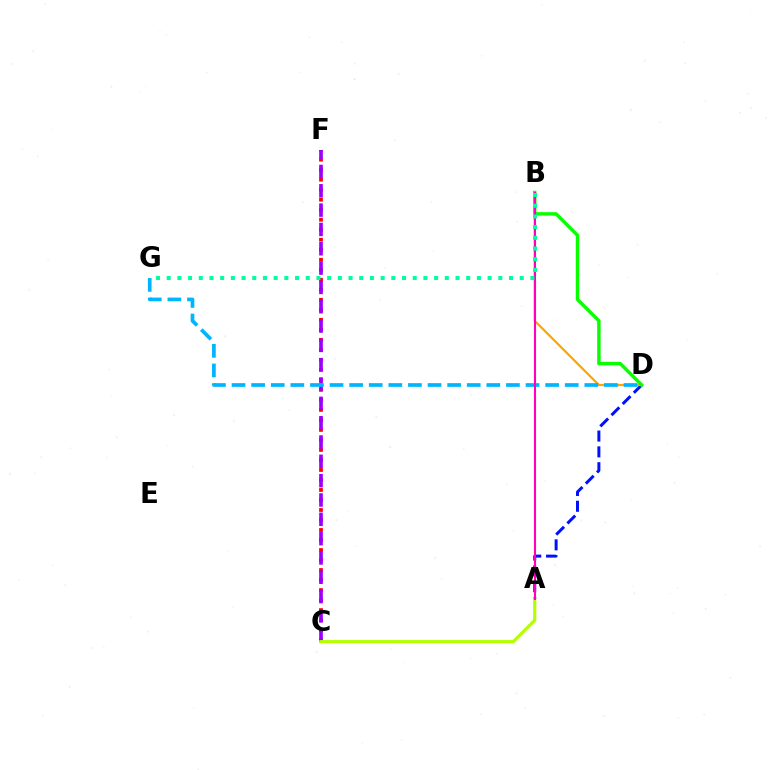{('C', 'F'): [{'color': '#ff0000', 'line_style': 'dotted', 'thickness': 2.72}, {'color': '#9b00ff', 'line_style': 'dashed', 'thickness': 2.63}], ('A', 'D'): [{'color': '#0010ff', 'line_style': 'dashed', 'thickness': 2.15}], ('B', 'D'): [{'color': '#ffa500', 'line_style': 'solid', 'thickness': 1.6}, {'color': '#08ff00', 'line_style': 'solid', 'thickness': 2.47}], ('D', 'G'): [{'color': '#00b5ff', 'line_style': 'dashed', 'thickness': 2.66}], ('A', 'C'): [{'color': '#b3ff00', 'line_style': 'solid', 'thickness': 2.3}], ('A', 'B'): [{'color': '#ff00bd', 'line_style': 'solid', 'thickness': 1.51}], ('B', 'G'): [{'color': '#00ff9d', 'line_style': 'dotted', 'thickness': 2.91}]}